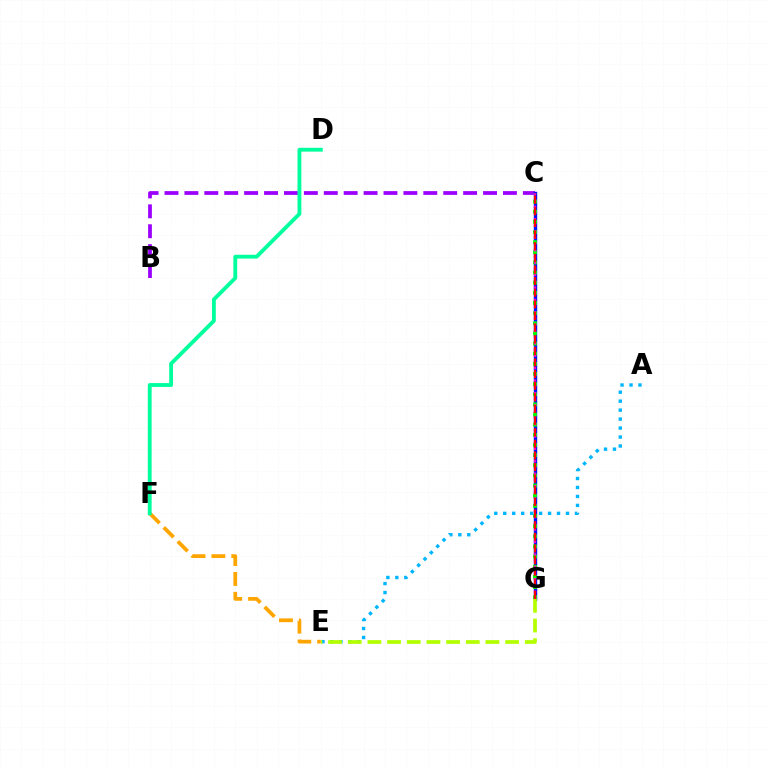{('E', 'F'): [{'color': '#ffa500', 'line_style': 'dashed', 'thickness': 2.7}], ('B', 'C'): [{'color': '#9b00ff', 'line_style': 'dashed', 'thickness': 2.7}], ('C', 'G'): [{'color': '#0010ff', 'line_style': 'solid', 'thickness': 2.46}, {'color': '#08ff00', 'line_style': 'dotted', 'thickness': 2.76}, {'color': '#ff00bd', 'line_style': 'dotted', 'thickness': 1.69}, {'color': '#ff0000', 'line_style': 'dashed', 'thickness': 1.58}], ('D', 'F'): [{'color': '#00ff9d', 'line_style': 'solid', 'thickness': 2.77}], ('A', 'E'): [{'color': '#00b5ff', 'line_style': 'dotted', 'thickness': 2.44}], ('E', 'G'): [{'color': '#b3ff00', 'line_style': 'dashed', 'thickness': 2.67}]}